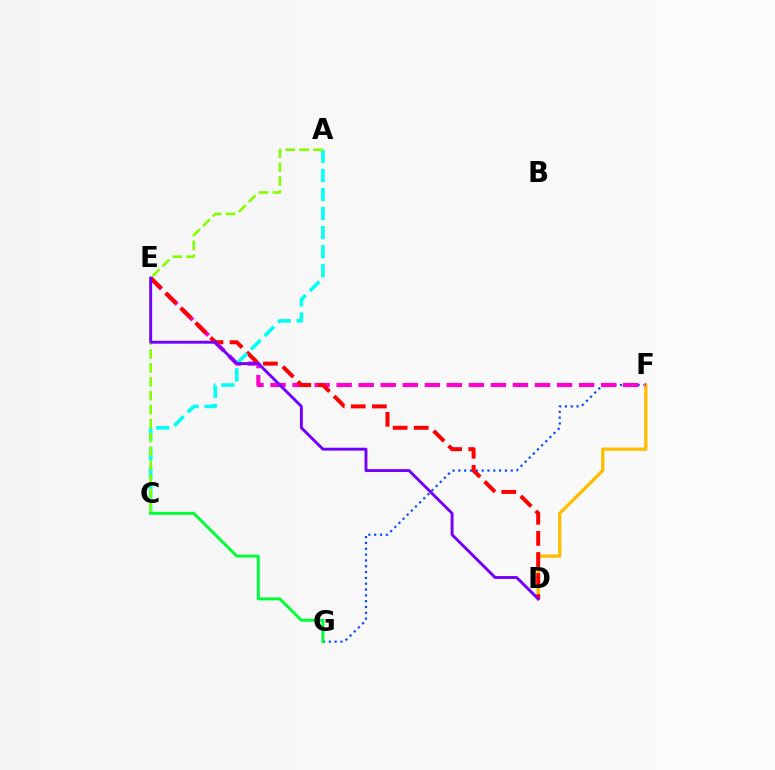{('F', 'G'): [{'color': '#004bff', 'line_style': 'dotted', 'thickness': 1.58}], ('D', 'F'): [{'color': '#ffbd00', 'line_style': 'solid', 'thickness': 2.38}], ('E', 'F'): [{'color': '#ff00cf', 'line_style': 'dashed', 'thickness': 2.99}], ('D', 'E'): [{'color': '#ff0000', 'line_style': 'dashed', 'thickness': 2.87}, {'color': '#7200ff', 'line_style': 'solid', 'thickness': 2.09}], ('A', 'C'): [{'color': '#00fff6', 'line_style': 'dashed', 'thickness': 2.59}, {'color': '#84ff00', 'line_style': 'dashed', 'thickness': 1.89}], ('C', 'G'): [{'color': '#00ff39', 'line_style': 'solid', 'thickness': 2.12}]}